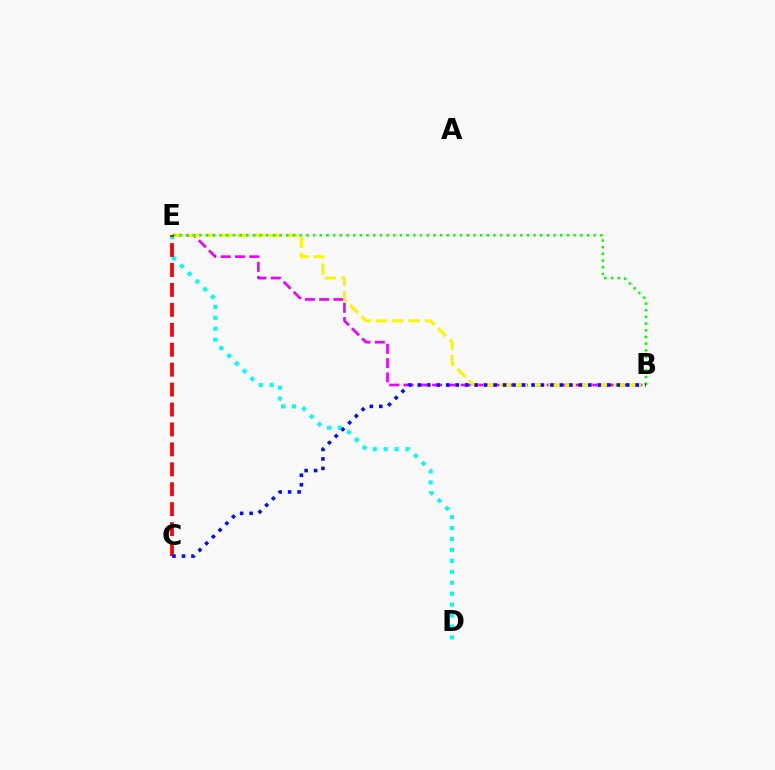{('B', 'E'): [{'color': '#ee00ff', 'line_style': 'dashed', 'thickness': 1.94}, {'color': '#fcf500', 'line_style': 'dashed', 'thickness': 2.21}, {'color': '#08ff00', 'line_style': 'dotted', 'thickness': 1.82}], ('D', 'E'): [{'color': '#00fff6', 'line_style': 'dotted', 'thickness': 2.97}], ('C', 'E'): [{'color': '#ff0000', 'line_style': 'dashed', 'thickness': 2.71}], ('B', 'C'): [{'color': '#0010ff', 'line_style': 'dotted', 'thickness': 2.57}]}